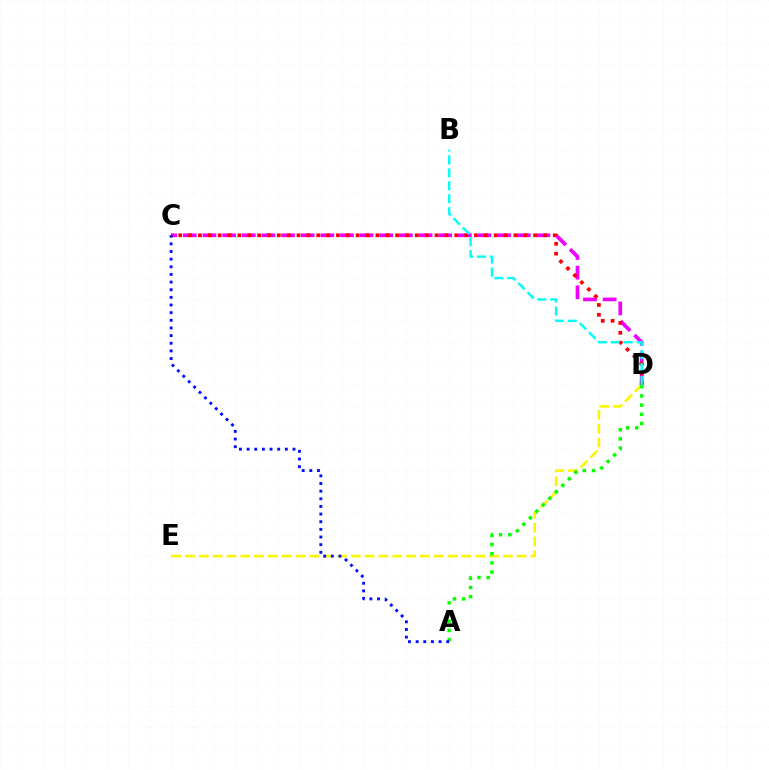{('C', 'D'): [{'color': '#ee00ff', 'line_style': 'dashed', 'thickness': 2.67}, {'color': '#ff0000', 'line_style': 'dotted', 'thickness': 2.68}], ('D', 'E'): [{'color': '#fcf500', 'line_style': 'dashed', 'thickness': 1.88}], ('A', 'D'): [{'color': '#08ff00', 'line_style': 'dotted', 'thickness': 2.5}], ('B', 'D'): [{'color': '#00fff6', 'line_style': 'dashed', 'thickness': 1.76}], ('A', 'C'): [{'color': '#0010ff', 'line_style': 'dotted', 'thickness': 2.08}]}